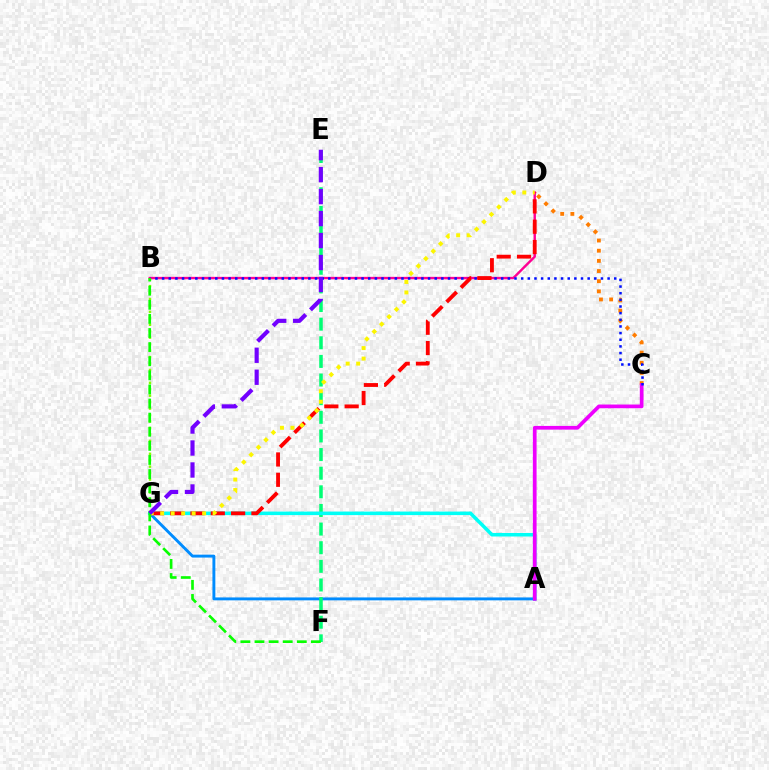{('A', 'G'): [{'color': '#008cff', 'line_style': 'solid', 'thickness': 2.1}, {'color': '#00fff6', 'line_style': 'solid', 'thickness': 2.55}], ('E', 'F'): [{'color': '#00ff74', 'line_style': 'dashed', 'thickness': 2.53}], ('B', 'D'): [{'color': '#ff0094', 'line_style': 'solid', 'thickness': 1.74}], ('C', 'D'): [{'color': '#ff7c00', 'line_style': 'dotted', 'thickness': 2.76}], ('B', 'G'): [{'color': '#84ff00', 'line_style': 'dotted', 'thickness': 1.75}], ('A', 'C'): [{'color': '#ee00ff', 'line_style': 'solid', 'thickness': 2.67}], ('B', 'C'): [{'color': '#0010ff', 'line_style': 'dotted', 'thickness': 1.81}], ('D', 'G'): [{'color': '#ff0000', 'line_style': 'dashed', 'thickness': 2.76}, {'color': '#fcf500', 'line_style': 'dotted', 'thickness': 2.85}], ('B', 'F'): [{'color': '#08ff00', 'line_style': 'dashed', 'thickness': 1.92}], ('E', 'G'): [{'color': '#7200ff', 'line_style': 'dashed', 'thickness': 2.99}]}